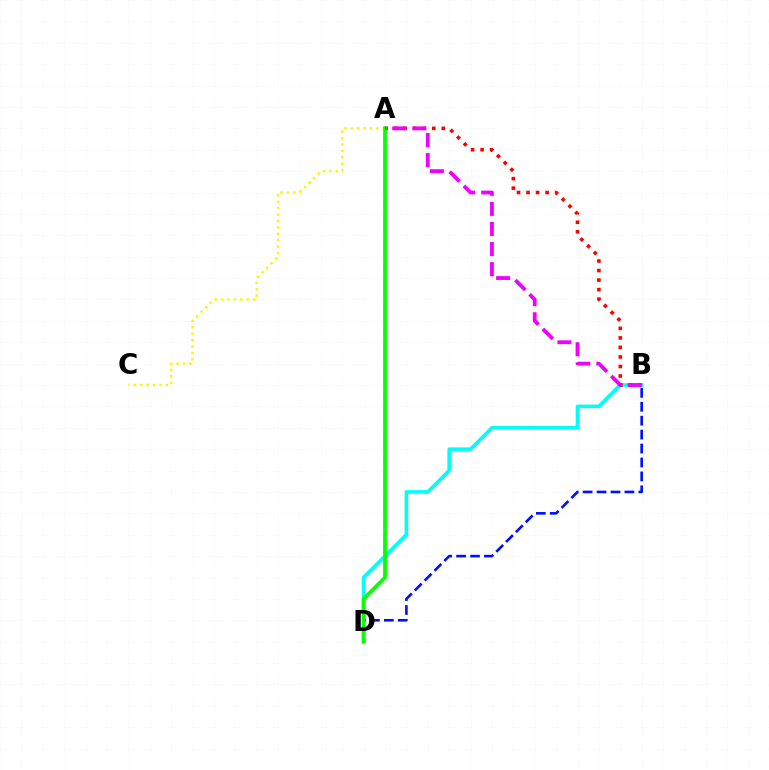{('B', 'D'): [{'color': '#00fff6', 'line_style': 'solid', 'thickness': 2.61}, {'color': '#0010ff', 'line_style': 'dashed', 'thickness': 1.89}], ('A', 'C'): [{'color': '#fcf500', 'line_style': 'dotted', 'thickness': 1.74}], ('A', 'B'): [{'color': '#ff0000', 'line_style': 'dotted', 'thickness': 2.59}, {'color': '#ee00ff', 'line_style': 'dashed', 'thickness': 2.73}], ('A', 'D'): [{'color': '#08ff00', 'line_style': 'solid', 'thickness': 2.71}]}